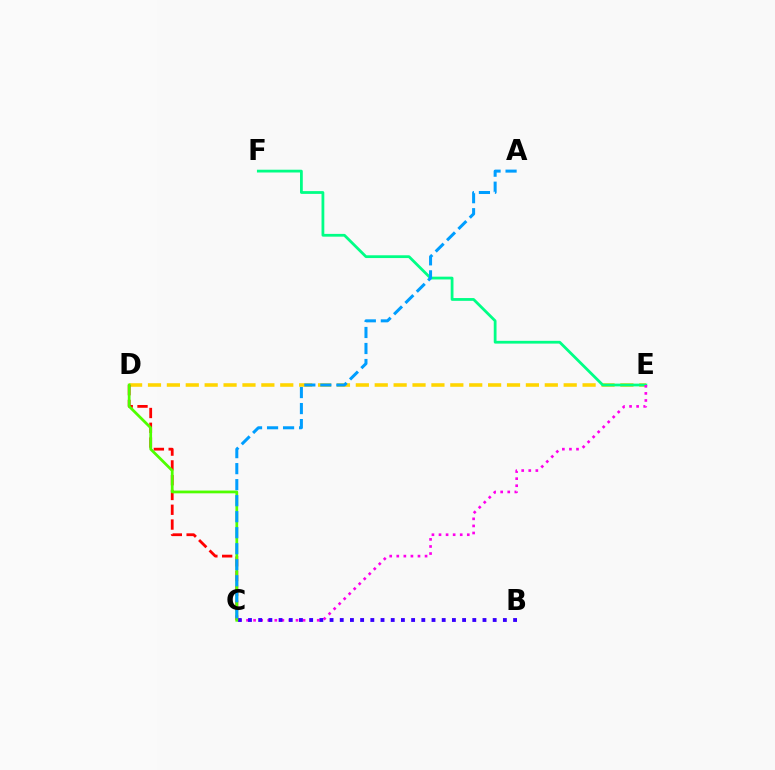{('D', 'E'): [{'color': '#ffd500', 'line_style': 'dashed', 'thickness': 2.57}], ('C', 'D'): [{'color': '#ff0000', 'line_style': 'dashed', 'thickness': 2.01}, {'color': '#4fff00', 'line_style': 'solid', 'thickness': 1.99}], ('E', 'F'): [{'color': '#00ff86', 'line_style': 'solid', 'thickness': 2.0}], ('C', 'E'): [{'color': '#ff00ed', 'line_style': 'dotted', 'thickness': 1.92}], ('B', 'C'): [{'color': '#3700ff', 'line_style': 'dotted', 'thickness': 2.77}], ('A', 'C'): [{'color': '#009eff', 'line_style': 'dashed', 'thickness': 2.18}]}